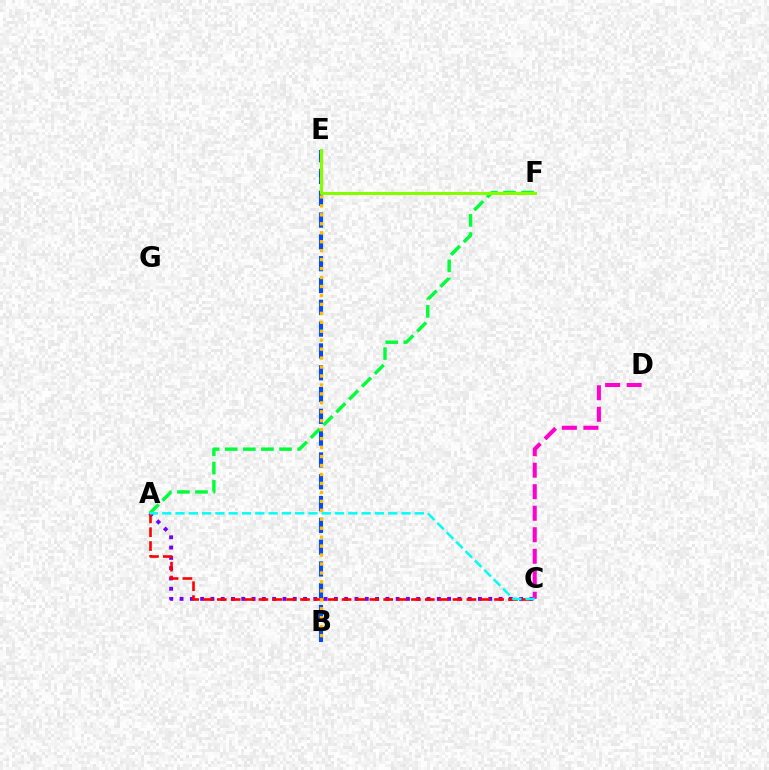{('A', 'C'): [{'color': '#7200ff', 'line_style': 'dotted', 'thickness': 2.8}, {'color': '#ff0000', 'line_style': 'dashed', 'thickness': 1.88}, {'color': '#00fff6', 'line_style': 'dashed', 'thickness': 1.81}], ('B', 'E'): [{'color': '#004bff', 'line_style': 'dashed', 'thickness': 2.96}, {'color': '#ffbd00', 'line_style': 'dotted', 'thickness': 2.43}], ('A', 'F'): [{'color': '#00ff39', 'line_style': 'dashed', 'thickness': 2.46}], ('C', 'D'): [{'color': '#ff00cf', 'line_style': 'dashed', 'thickness': 2.92}], ('E', 'F'): [{'color': '#84ff00', 'line_style': 'solid', 'thickness': 2.21}]}